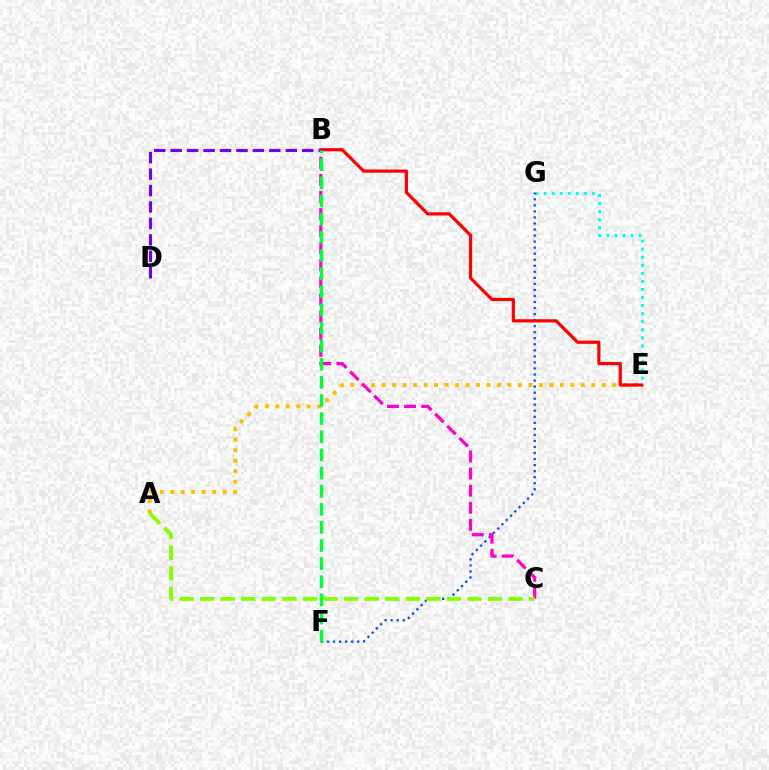{('A', 'E'): [{'color': '#ffbd00', 'line_style': 'dotted', 'thickness': 2.85}], ('E', 'G'): [{'color': '#00fff6', 'line_style': 'dotted', 'thickness': 2.19}], ('F', 'G'): [{'color': '#004bff', 'line_style': 'dotted', 'thickness': 1.64}], ('B', 'E'): [{'color': '#ff0000', 'line_style': 'solid', 'thickness': 2.31}], ('B', 'D'): [{'color': '#7200ff', 'line_style': 'dashed', 'thickness': 2.23}], ('B', 'C'): [{'color': '#ff00cf', 'line_style': 'dashed', 'thickness': 2.32}], ('B', 'F'): [{'color': '#00ff39', 'line_style': 'dashed', 'thickness': 2.46}], ('A', 'C'): [{'color': '#84ff00', 'line_style': 'dashed', 'thickness': 2.79}]}